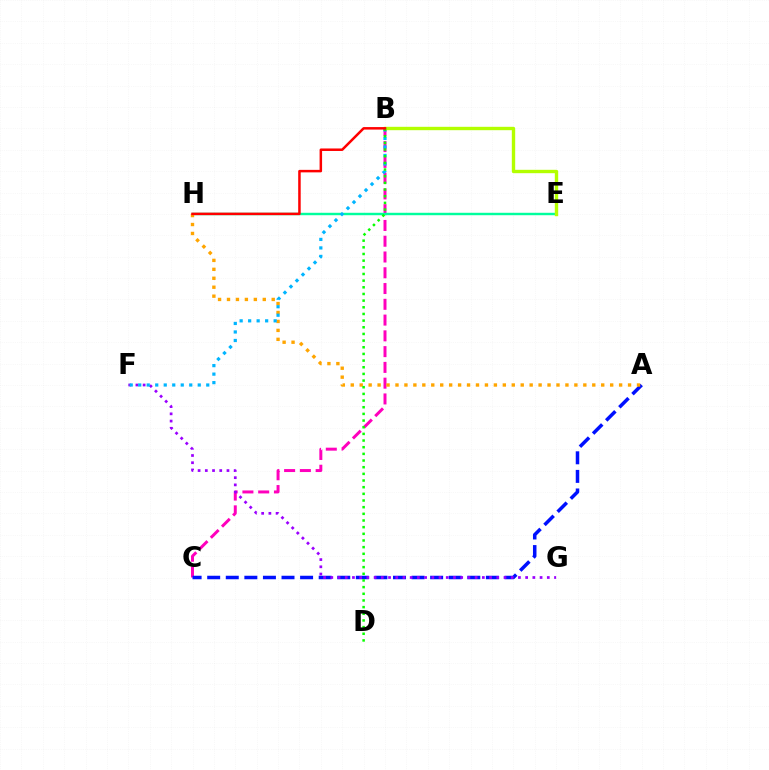{('B', 'C'): [{'color': '#ff00bd', 'line_style': 'dashed', 'thickness': 2.14}], ('A', 'C'): [{'color': '#0010ff', 'line_style': 'dashed', 'thickness': 2.52}], ('E', 'H'): [{'color': '#00ff9d', 'line_style': 'solid', 'thickness': 1.75}], ('A', 'H'): [{'color': '#ffa500', 'line_style': 'dotted', 'thickness': 2.43}], ('F', 'G'): [{'color': '#9b00ff', 'line_style': 'dotted', 'thickness': 1.96}], ('B', 'F'): [{'color': '#00b5ff', 'line_style': 'dotted', 'thickness': 2.31}], ('B', 'E'): [{'color': '#b3ff00', 'line_style': 'solid', 'thickness': 2.43}], ('B', 'D'): [{'color': '#08ff00', 'line_style': 'dotted', 'thickness': 1.81}], ('B', 'H'): [{'color': '#ff0000', 'line_style': 'solid', 'thickness': 1.8}]}